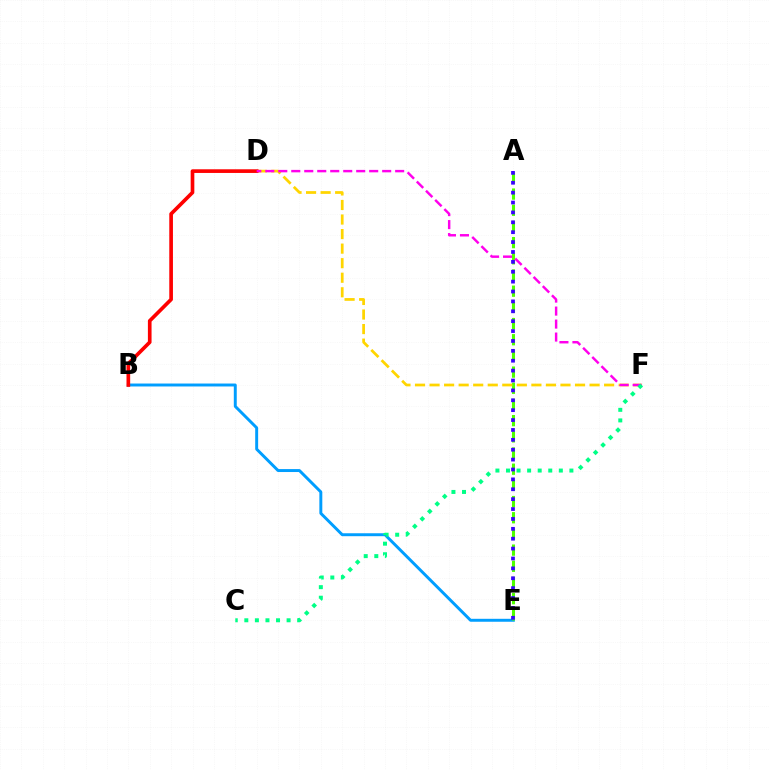{('B', 'E'): [{'color': '#009eff', 'line_style': 'solid', 'thickness': 2.12}], ('A', 'E'): [{'color': '#4fff00', 'line_style': 'dashed', 'thickness': 2.2}, {'color': '#3700ff', 'line_style': 'dotted', 'thickness': 2.69}], ('D', 'F'): [{'color': '#ffd500', 'line_style': 'dashed', 'thickness': 1.98}, {'color': '#ff00ed', 'line_style': 'dashed', 'thickness': 1.76}], ('B', 'D'): [{'color': '#ff0000', 'line_style': 'solid', 'thickness': 2.64}], ('C', 'F'): [{'color': '#00ff86', 'line_style': 'dotted', 'thickness': 2.87}]}